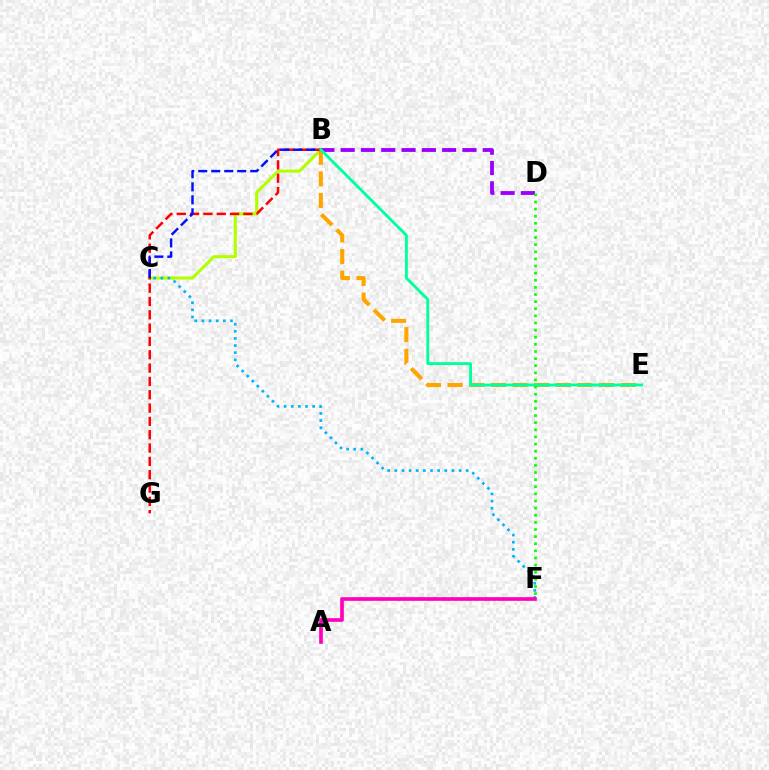{('B', 'C'): [{'color': '#b3ff00', 'line_style': 'solid', 'thickness': 2.21}, {'color': '#0010ff', 'line_style': 'dashed', 'thickness': 1.77}], ('B', 'D'): [{'color': '#9b00ff', 'line_style': 'dashed', 'thickness': 2.76}], ('B', 'E'): [{'color': '#ffa500', 'line_style': 'dashed', 'thickness': 2.94}, {'color': '#00ff9d', 'line_style': 'solid', 'thickness': 2.06}], ('B', 'G'): [{'color': '#ff0000', 'line_style': 'dashed', 'thickness': 1.81}], ('C', 'F'): [{'color': '#00b5ff', 'line_style': 'dotted', 'thickness': 1.94}], ('D', 'F'): [{'color': '#08ff00', 'line_style': 'dotted', 'thickness': 1.93}], ('A', 'F'): [{'color': '#ff00bd', 'line_style': 'solid', 'thickness': 2.64}]}